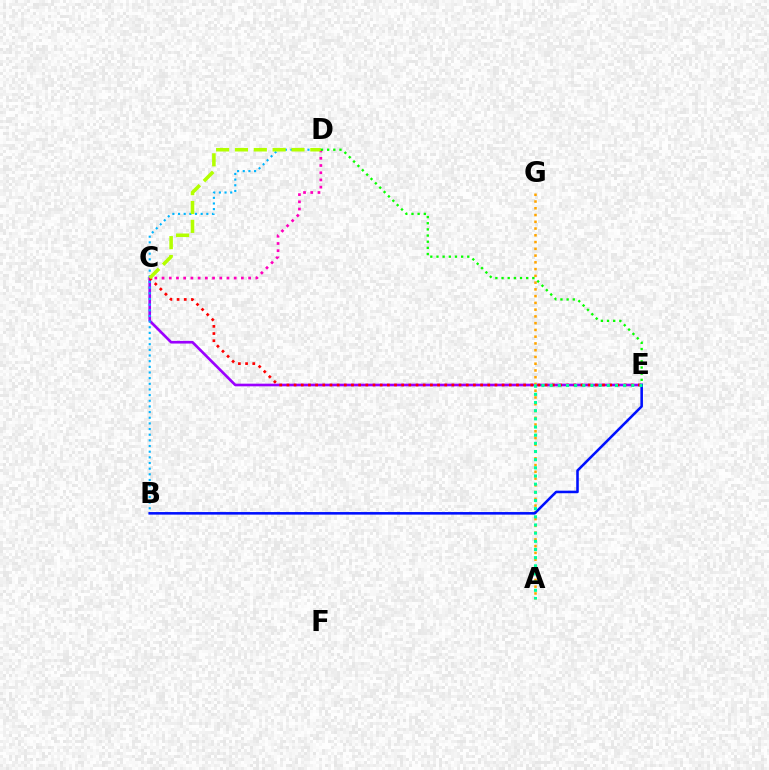{('C', 'E'): [{'color': '#9b00ff', 'line_style': 'solid', 'thickness': 1.91}, {'color': '#ff0000', 'line_style': 'dotted', 'thickness': 1.95}], ('A', 'G'): [{'color': '#ffa500', 'line_style': 'dotted', 'thickness': 1.84}], ('B', 'D'): [{'color': '#00b5ff', 'line_style': 'dotted', 'thickness': 1.54}], ('C', 'D'): [{'color': '#ff00bd', 'line_style': 'dotted', 'thickness': 1.96}, {'color': '#b3ff00', 'line_style': 'dashed', 'thickness': 2.56}], ('D', 'E'): [{'color': '#08ff00', 'line_style': 'dotted', 'thickness': 1.67}], ('B', 'E'): [{'color': '#0010ff', 'line_style': 'solid', 'thickness': 1.85}], ('A', 'E'): [{'color': '#00ff9d', 'line_style': 'dotted', 'thickness': 2.22}]}